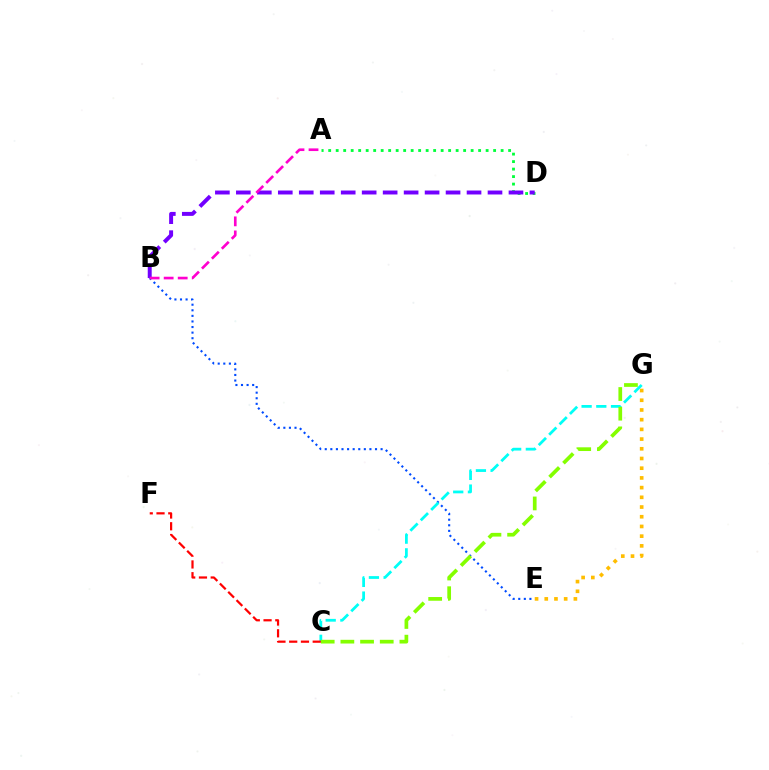{('B', 'E'): [{'color': '#004bff', 'line_style': 'dotted', 'thickness': 1.52}], ('E', 'G'): [{'color': '#ffbd00', 'line_style': 'dotted', 'thickness': 2.64}], ('A', 'D'): [{'color': '#00ff39', 'line_style': 'dotted', 'thickness': 2.04}], ('C', 'G'): [{'color': '#00fff6', 'line_style': 'dashed', 'thickness': 2.0}, {'color': '#84ff00', 'line_style': 'dashed', 'thickness': 2.67}], ('B', 'D'): [{'color': '#7200ff', 'line_style': 'dashed', 'thickness': 2.85}], ('C', 'F'): [{'color': '#ff0000', 'line_style': 'dashed', 'thickness': 1.6}], ('A', 'B'): [{'color': '#ff00cf', 'line_style': 'dashed', 'thickness': 1.91}]}